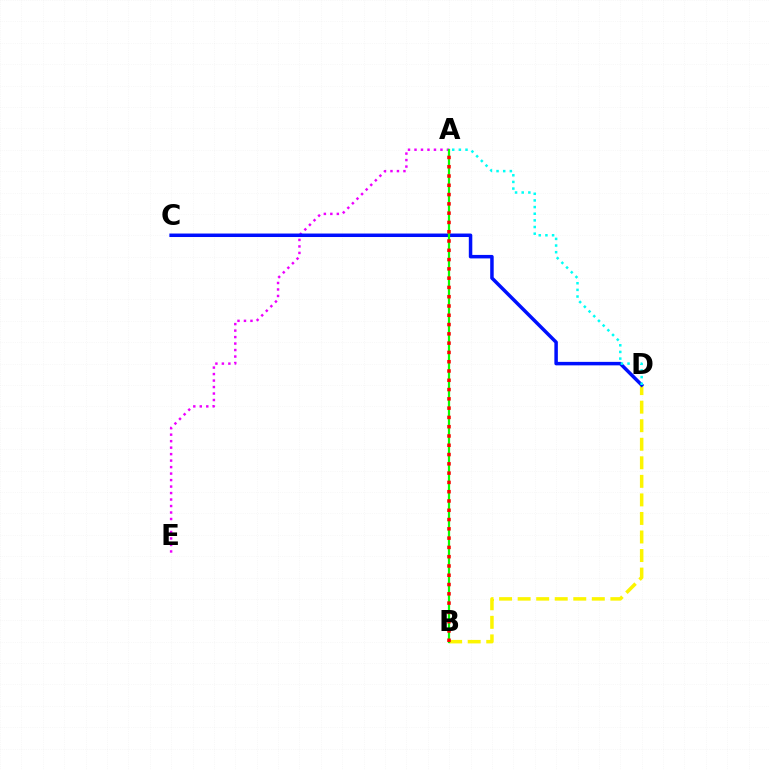{('B', 'D'): [{'color': '#fcf500', 'line_style': 'dashed', 'thickness': 2.52}], ('A', 'E'): [{'color': '#ee00ff', 'line_style': 'dotted', 'thickness': 1.76}], ('C', 'D'): [{'color': '#0010ff', 'line_style': 'solid', 'thickness': 2.51}], ('A', 'B'): [{'color': '#08ff00', 'line_style': 'solid', 'thickness': 1.6}, {'color': '#ff0000', 'line_style': 'dotted', 'thickness': 2.52}], ('A', 'D'): [{'color': '#00fff6', 'line_style': 'dotted', 'thickness': 1.81}]}